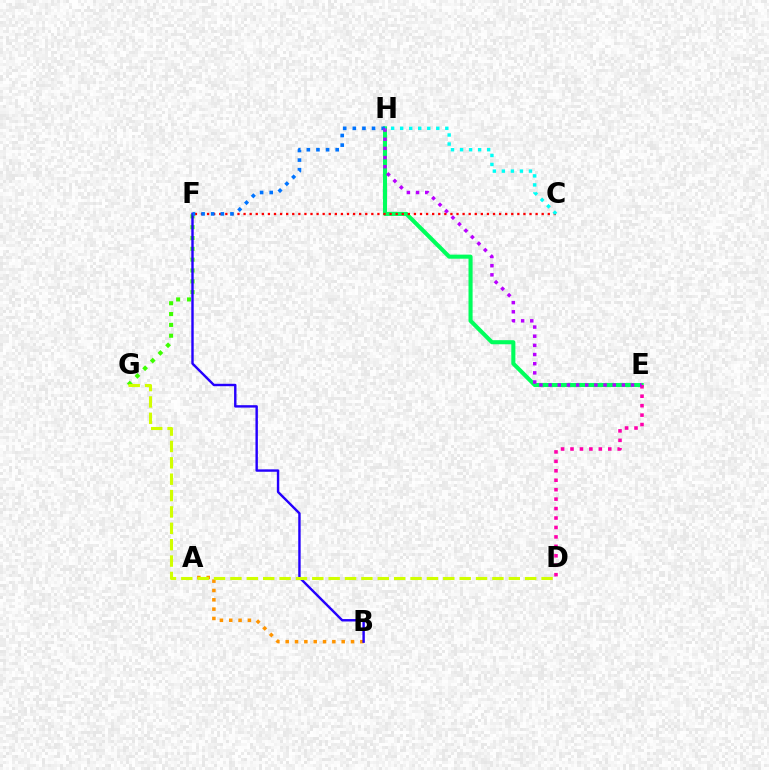{('E', 'H'): [{'color': '#00ff5c', 'line_style': 'solid', 'thickness': 2.94}, {'color': '#b900ff', 'line_style': 'dotted', 'thickness': 2.49}], ('F', 'G'): [{'color': '#3dff00', 'line_style': 'dotted', 'thickness': 2.94}], ('A', 'B'): [{'color': '#ff9400', 'line_style': 'dotted', 'thickness': 2.54}], ('C', 'F'): [{'color': '#ff0000', 'line_style': 'dotted', 'thickness': 1.65}], ('B', 'F'): [{'color': '#2500ff', 'line_style': 'solid', 'thickness': 1.74}], ('F', 'H'): [{'color': '#0074ff', 'line_style': 'dotted', 'thickness': 2.61}], ('D', 'E'): [{'color': '#ff00ac', 'line_style': 'dotted', 'thickness': 2.57}], ('C', 'H'): [{'color': '#00fff6', 'line_style': 'dotted', 'thickness': 2.45}], ('D', 'G'): [{'color': '#d1ff00', 'line_style': 'dashed', 'thickness': 2.22}]}